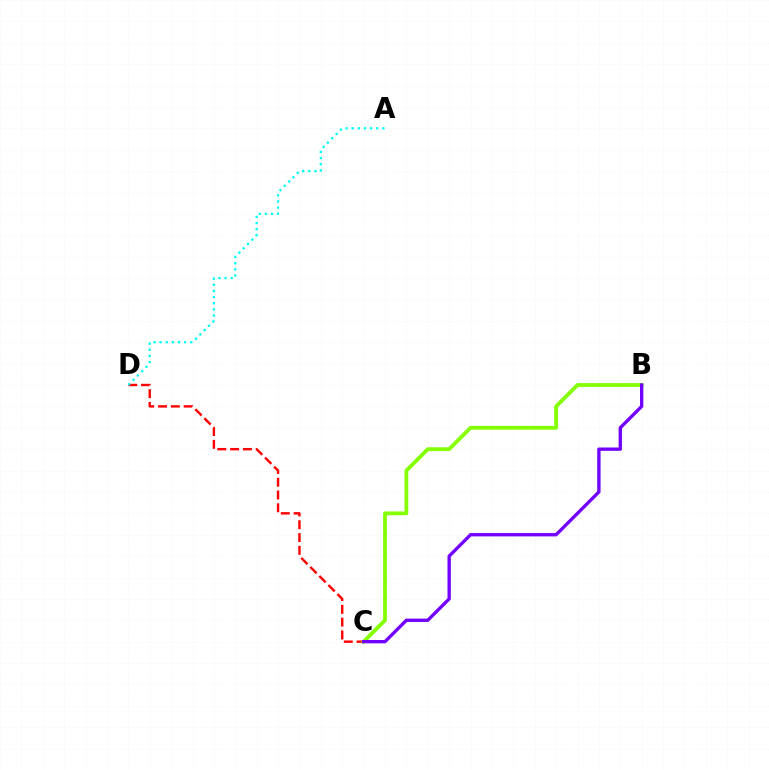{('C', 'D'): [{'color': '#ff0000', 'line_style': 'dashed', 'thickness': 1.74}], ('A', 'D'): [{'color': '#00fff6', 'line_style': 'dotted', 'thickness': 1.67}], ('B', 'C'): [{'color': '#84ff00', 'line_style': 'solid', 'thickness': 2.73}, {'color': '#7200ff', 'line_style': 'solid', 'thickness': 2.4}]}